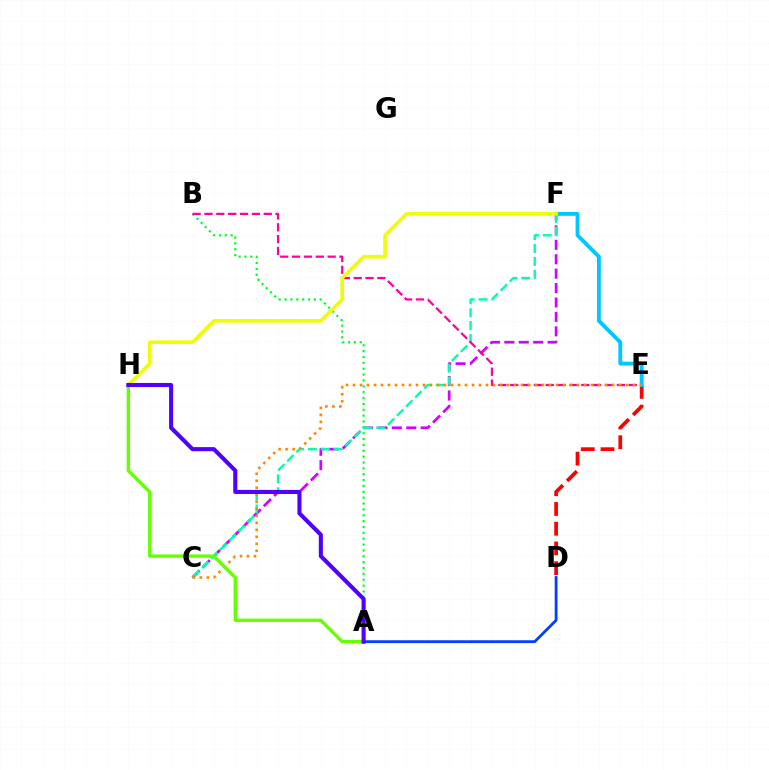{('C', 'F'): [{'color': '#d600ff', 'line_style': 'dashed', 'thickness': 1.96}, {'color': '#00ffaf', 'line_style': 'dashed', 'thickness': 1.75}], ('A', 'B'): [{'color': '#00ff27', 'line_style': 'dotted', 'thickness': 1.59}], ('D', 'E'): [{'color': '#ff0000', 'line_style': 'dashed', 'thickness': 2.68}], ('B', 'E'): [{'color': '#ff00a0', 'line_style': 'dashed', 'thickness': 1.61}], ('E', 'F'): [{'color': '#00c7ff', 'line_style': 'solid', 'thickness': 2.77}], ('C', 'E'): [{'color': '#ff8800', 'line_style': 'dotted', 'thickness': 1.9}], ('F', 'H'): [{'color': '#eeff00', 'line_style': 'solid', 'thickness': 2.57}], ('A', 'D'): [{'color': '#003fff', 'line_style': 'solid', 'thickness': 2.02}], ('A', 'H'): [{'color': '#66ff00', 'line_style': 'solid', 'thickness': 2.4}, {'color': '#4f00ff', 'line_style': 'solid', 'thickness': 2.94}]}